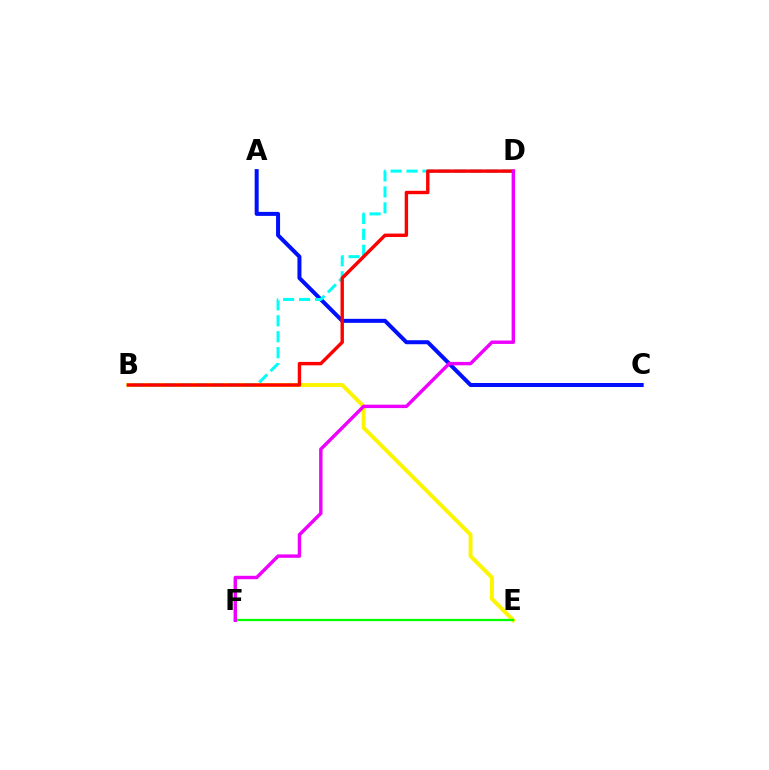{('A', 'C'): [{'color': '#0010ff', 'line_style': 'solid', 'thickness': 2.89}], ('B', 'E'): [{'color': '#fcf500', 'line_style': 'solid', 'thickness': 2.84}], ('B', 'D'): [{'color': '#00fff6', 'line_style': 'dashed', 'thickness': 2.17}, {'color': '#ff0000', 'line_style': 'solid', 'thickness': 2.45}], ('E', 'F'): [{'color': '#08ff00', 'line_style': 'solid', 'thickness': 1.66}], ('D', 'F'): [{'color': '#ee00ff', 'line_style': 'solid', 'thickness': 2.46}]}